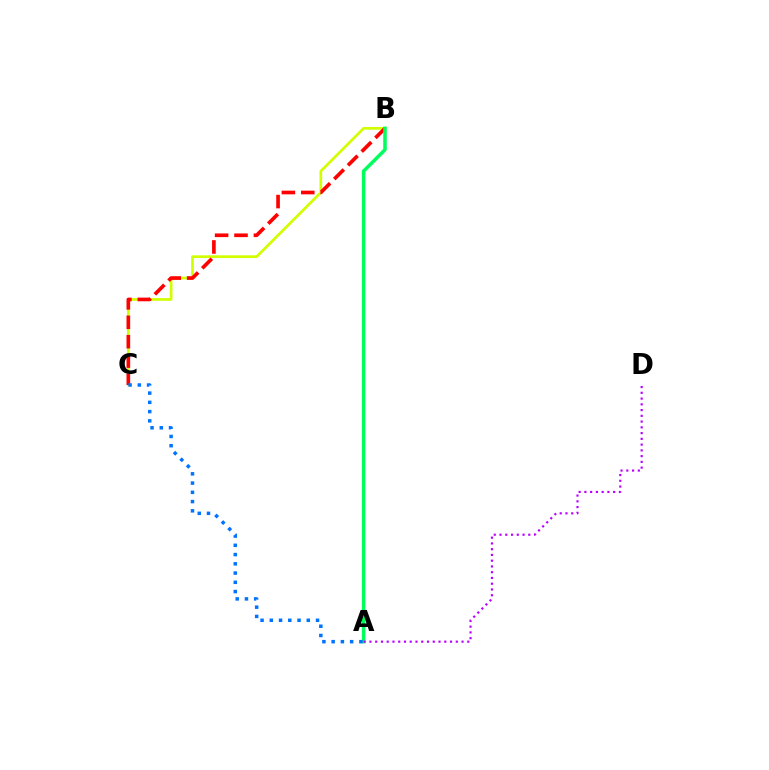{('B', 'C'): [{'color': '#d1ff00', 'line_style': 'solid', 'thickness': 1.96}, {'color': '#ff0000', 'line_style': 'dashed', 'thickness': 2.64}], ('A', 'B'): [{'color': '#00ff5c', 'line_style': 'solid', 'thickness': 2.53}], ('A', 'D'): [{'color': '#b900ff', 'line_style': 'dotted', 'thickness': 1.56}], ('A', 'C'): [{'color': '#0074ff', 'line_style': 'dotted', 'thickness': 2.51}]}